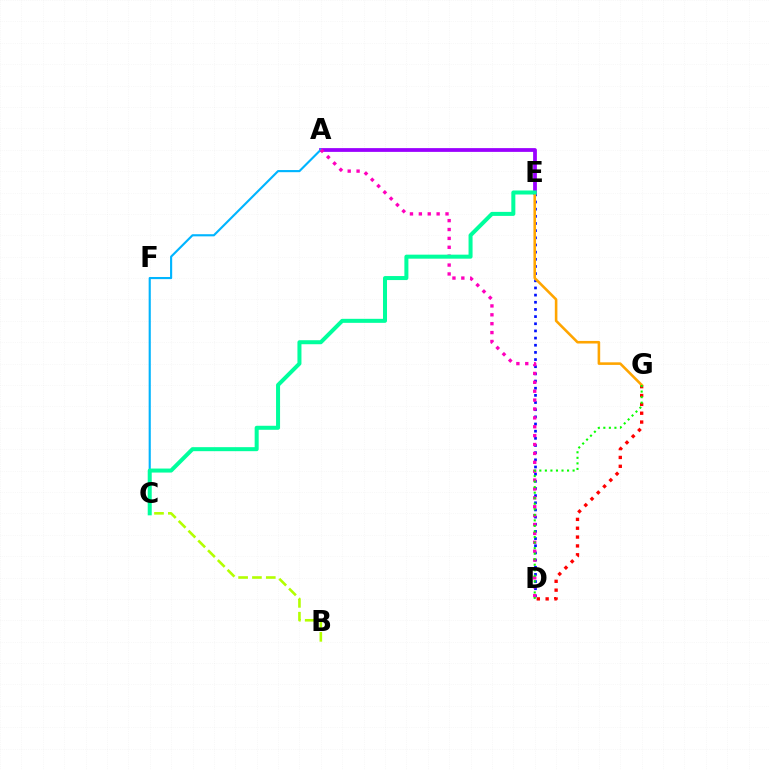{('D', 'E'): [{'color': '#0010ff', 'line_style': 'dotted', 'thickness': 1.95}], ('A', 'E'): [{'color': '#9b00ff', 'line_style': 'solid', 'thickness': 2.71}], ('A', 'C'): [{'color': '#00b5ff', 'line_style': 'solid', 'thickness': 1.54}], ('D', 'G'): [{'color': '#ff0000', 'line_style': 'dotted', 'thickness': 2.4}, {'color': '#08ff00', 'line_style': 'dotted', 'thickness': 1.51}], ('E', 'G'): [{'color': '#ffa500', 'line_style': 'solid', 'thickness': 1.86}], ('A', 'D'): [{'color': '#ff00bd', 'line_style': 'dotted', 'thickness': 2.41}], ('B', 'C'): [{'color': '#b3ff00', 'line_style': 'dashed', 'thickness': 1.88}], ('C', 'E'): [{'color': '#00ff9d', 'line_style': 'solid', 'thickness': 2.89}]}